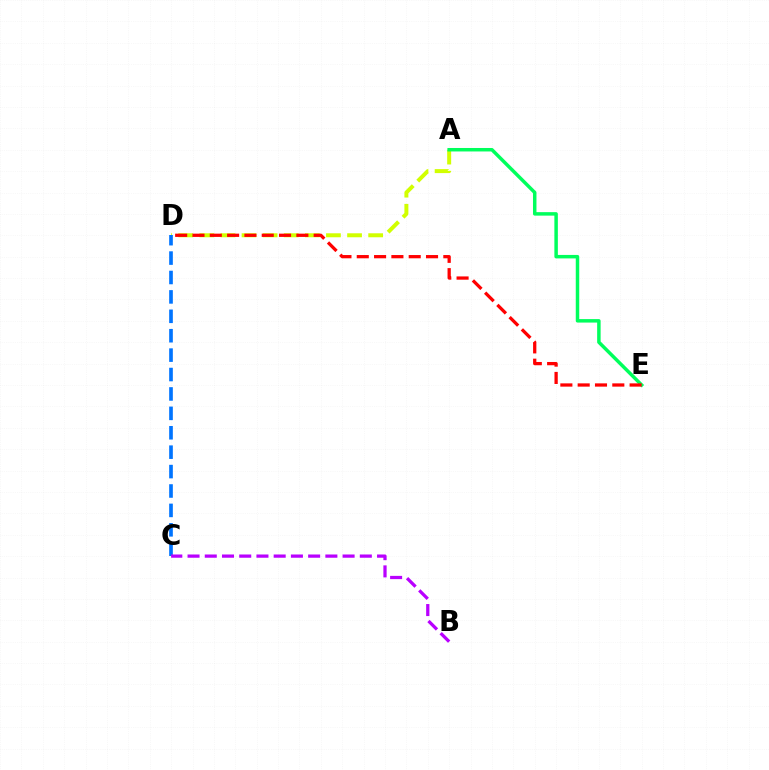{('A', 'D'): [{'color': '#d1ff00', 'line_style': 'dashed', 'thickness': 2.87}], ('C', 'D'): [{'color': '#0074ff', 'line_style': 'dashed', 'thickness': 2.64}], ('A', 'E'): [{'color': '#00ff5c', 'line_style': 'solid', 'thickness': 2.5}], ('D', 'E'): [{'color': '#ff0000', 'line_style': 'dashed', 'thickness': 2.35}], ('B', 'C'): [{'color': '#b900ff', 'line_style': 'dashed', 'thickness': 2.34}]}